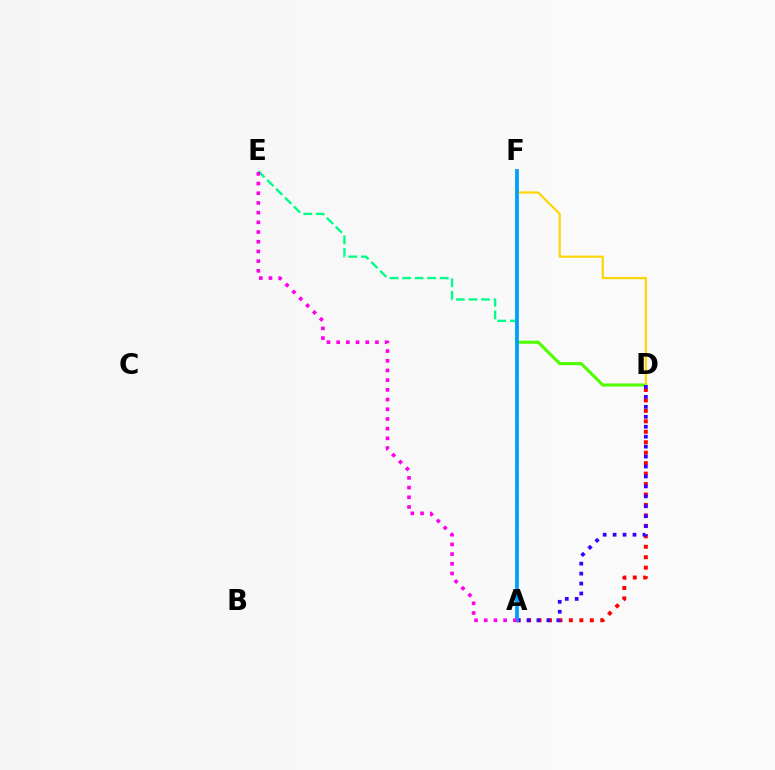{('A', 'D'): [{'color': '#ff0000', 'line_style': 'dotted', 'thickness': 2.84}, {'color': '#3700ff', 'line_style': 'dotted', 'thickness': 2.7}], ('A', 'E'): [{'color': '#00ff86', 'line_style': 'dashed', 'thickness': 1.7}, {'color': '#ff00ed', 'line_style': 'dotted', 'thickness': 2.64}], ('D', 'F'): [{'color': '#4fff00', 'line_style': 'solid', 'thickness': 2.21}, {'color': '#ffd500', 'line_style': 'solid', 'thickness': 1.56}], ('A', 'F'): [{'color': '#009eff', 'line_style': 'solid', 'thickness': 2.66}]}